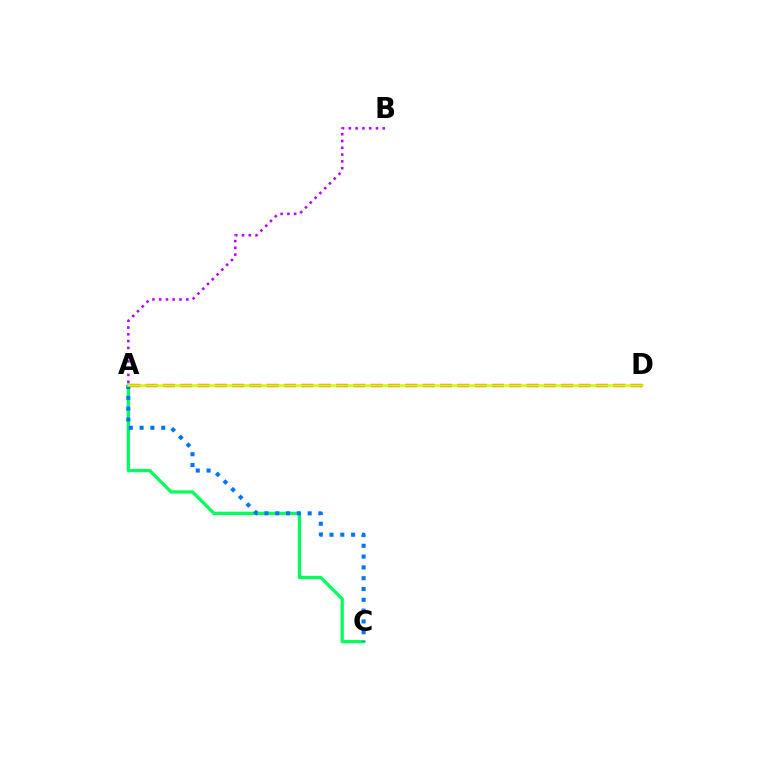{('A', 'D'): [{'color': '#ff0000', 'line_style': 'dashed', 'thickness': 2.35}, {'color': '#d1ff00', 'line_style': 'solid', 'thickness': 1.81}], ('A', 'B'): [{'color': '#b900ff', 'line_style': 'dotted', 'thickness': 1.84}], ('A', 'C'): [{'color': '#00ff5c', 'line_style': 'solid', 'thickness': 2.36}, {'color': '#0074ff', 'line_style': 'dotted', 'thickness': 2.93}]}